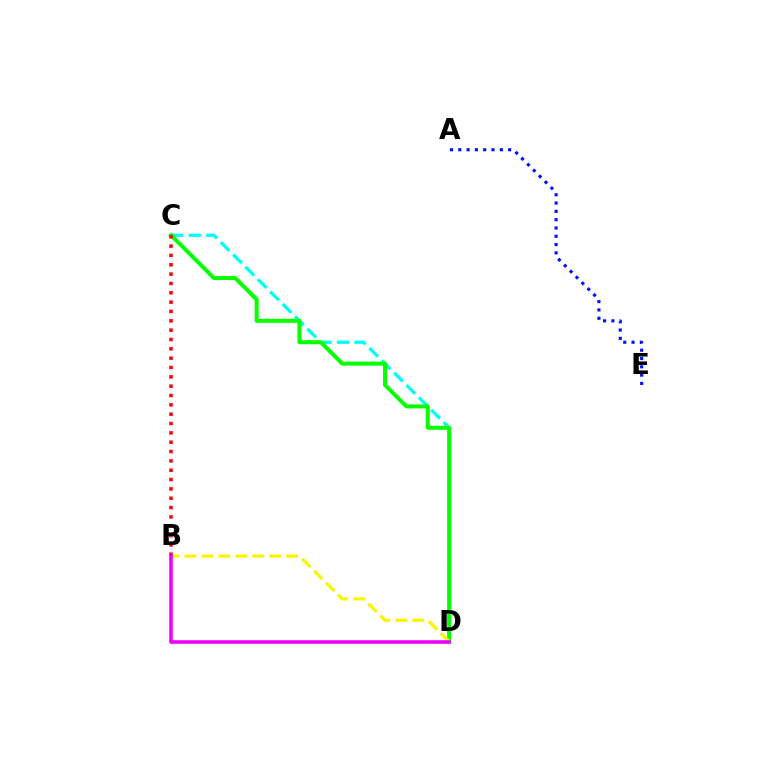{('C', 'D'): [{'color': '#00fff6', 'line_style': 'dashed', 'thickness': 2.38}, {'color': '#08ff00', 'line_style': 'solid', 'thickness': 2.89}], ('B', 'D'): [{'color': '#fcf500', 'line_style': 'dashed', 'thickness': 2.3}, {'color': '#ee00ff', 'line_style': 'solid', 'thickness': 2.56}], ('A', 'E'): [{'color': '#0010ff', 'line_style': 'dotted', 'thickness': 2.26}], ('B', 'C'): [{'color': '#ff0000', 'line_style': 'dotted', 'thickness': 2.54}]}